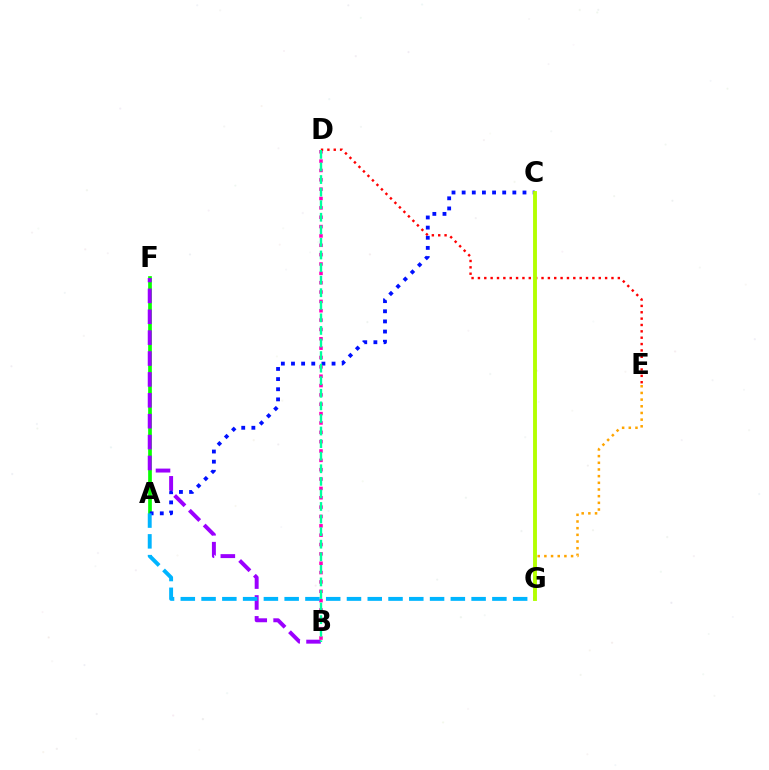{('A', 'F'): [{'color': '#08ff00', 'line_style': 'solid', 'thickness': 2.66}], ('A', 'C'): [{'color': '#0010ff', 'line_style': 'dotted', 'thickness': 2.75}], ('B', 'F'): [{'color': '#9b00ff', 'line_style': 'dashed', 'thickness': 2.84}], ('B', 'D'): [{'color': '#ff00bd', 'line_style': 'dotted', 'thickness': 2.54}, {'color': '#00ff9d', 'line_style': 'dashed', 'thickness': 1.71}], ('A', 'G'): [{'color': '#00b5ff', 'line_style': 'dashed', 'thickness': 2.82}], ('E', 'G'): [{'color': '#ffa500', 'line_style': 'dotted', 'thickness': 1.81}], ('D', 'E'): [{'color': '#ff0000', 'line_style': 'dotted', 'thickness': 1.73}], ('C', 'G'): [{'color': '#b3ff00', 'line_style': 'solid', 'thickness': 2.8}]}